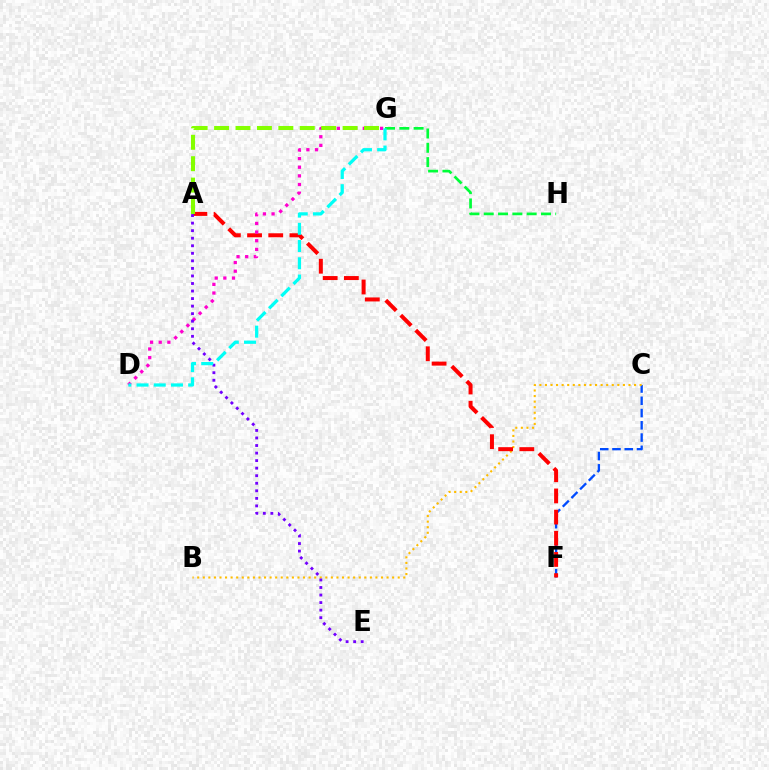{('C', 'F'): [{'color': '#004bff', 'line_style': 'dashed', 'thickness': 1.67}], ('B', 'C'): [{'color': '#ffbd00', 'line_style': 'dotted', 'thickness': 1.51}], ('A', 'F'): [{'color': '#ff0000', 'line_style': 'dashed', 'thickness': 2.88}], ('D', 'G'): [{'color': '#ff00cf', 'line_style': 'dotted', 'thickness': 2.35}, {'color': '#00fff6', 'line_style': 'dashed', 'thickness': 2.34}], ('A', 'G'): [{'color': '#84ff00', 'line_style': 'dashed', 'thickness': 2.91}], ('A', 'E'): [{'color': '#7200ff', 'line_style': 'dotted', 'thickness': 2.05}], ('G', 'H'): [{'color': '#00ff39', 'line_style': 'dashed', 'thickness': 1.94}]}